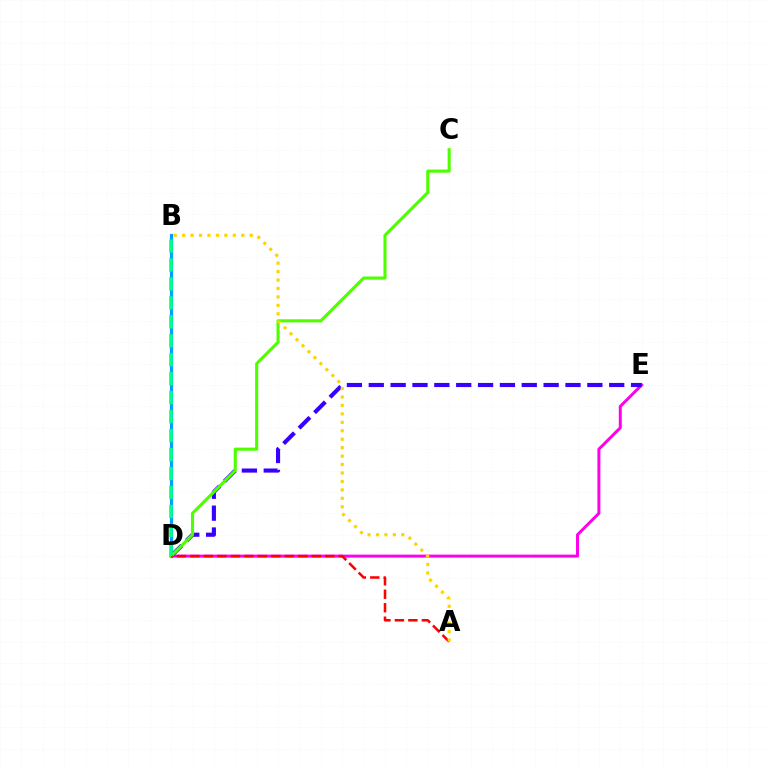{('D', 'E'): [{'color': '#ff00ed', 'line_style': 'solid', 'thickness': 2.14}, {'color': '#3700ff', 'line_style': 'dashed', 'thickness': 2.97}], ('B', 'D'): [{'color': '#009eff', 'line_style': 'solid', 'thickness': 2.28}, {'color': '#00ff86', 'line_style': 'dashed', 'thickness': 2.58}], ('C', 'D'): [{'color': '#4fff00', 'line_style': 'solid', 'thickness': 2.24}], ('A', 'D'): [{'color': '#ff0000', 'line_style': 'dashed', 'thickness': 1.83}], ('A', 'B'): [{'color': '#ffd500', 'line_style': 'dotted', 'thickness': 2.29}]}